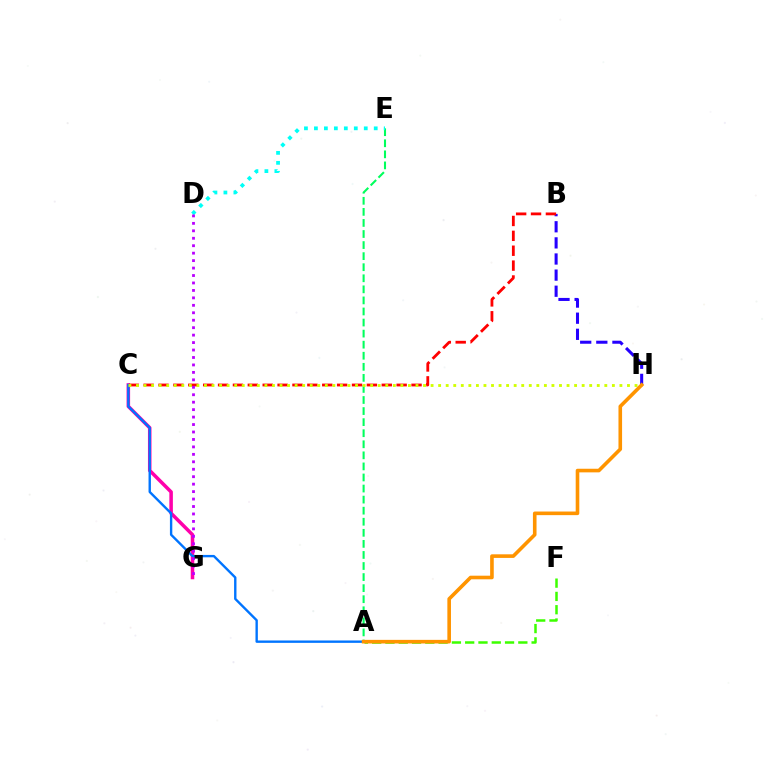{('A', 'E'): [{'color': '#00ff5c', 'line_style': 'dashed', 'thickness': 1.5}], ('B', 'H'): [{'color': '#2500ff', 'line_style': 'dashed', 'thickness': 2.19}], ('D', 'E'): [{'color': '#00fff6', 'line_style': 'dotted', 'thickness': 2.71}], ('C', 'G'): [{'color': '#ff00ac', 'line_style': 'solid', 'thickness': 2.54}], ('B', 'C'): [{'color': '#ff0000', 'line_style': 'dashed', 'thickness': 2.02}], ('A', 'C'): [{'color': '#0074ff', 'line_style': 'solid', 'thickness': 1.71}], ('C', 'H'): [{'color': '#d1ff00', 'line_style': 'dotted', 'thickness': 2.05}], ('D', 'G'): [{'color': '#b900ff', 'line_style': 'dotted', 'thickness': 2.02}], ('A', 'F'): [{'color': '#3dff00', 'line_style': 'dashed', 'thickness': 1.81}], ('A', 'H'): [{'color': '#ff9400', 'line_style': 'solid', 'thickness': 2.6}]}